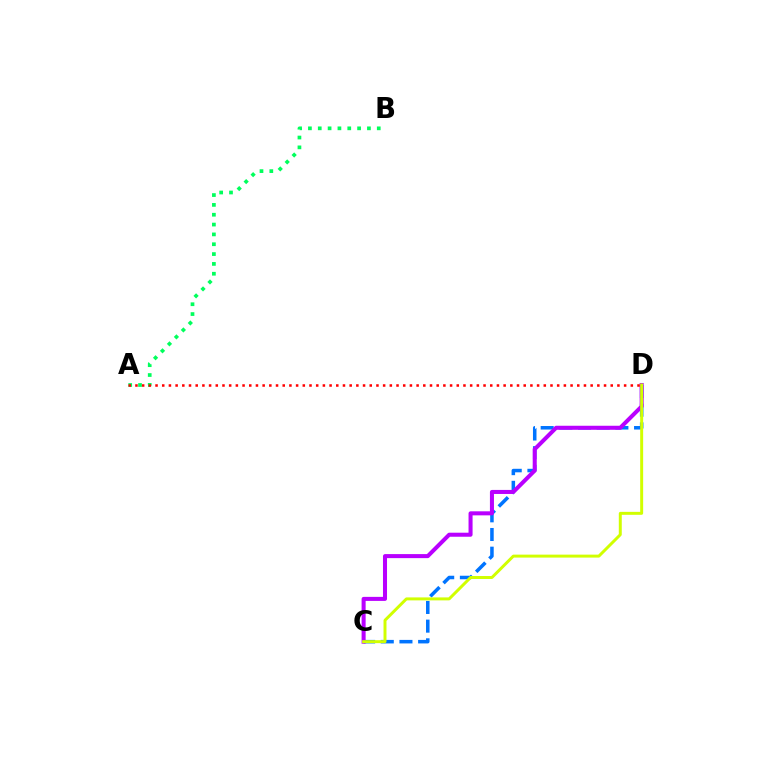{('A', 'B'): [{'color': '#00ff5c', 'line_style': 'dotted', 'thickness': 2.67}], ('C', 'D'): [{'color': '#0074ff', 'line_style': 'dashed', 'thickness': 2.54}, {'color': '#b900ff', 'line_style': 'solid', 'thickness': 2.91}, {'color': '#d1ff00', 'line_style': 'solid', 'thickness': 2.13}], ('A', 'D'): [{'color': '#ff0000', 'line_style': 'dotted', 'thickness': 1.82}]}